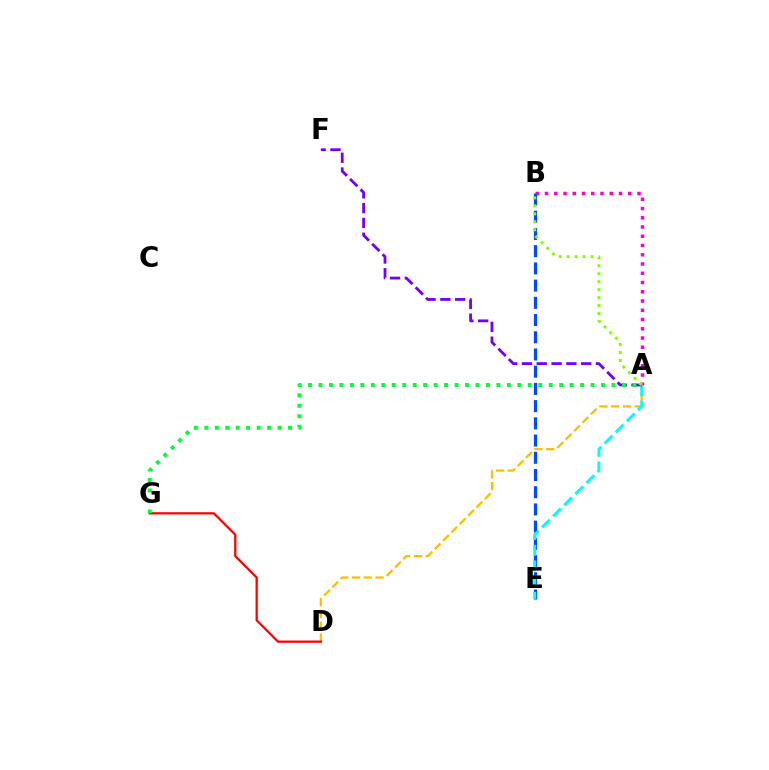{('A', 'B'): [{'color': '#ff00cf', 'line_style': 'dotted', 'thickness': 2.51}, {'color': '#84ff00', 'line_style': 'dotted', 'thickness': 2.16}], ('A', 'D'): [{'color': '#ffbd00', 'line_style': 'dashed', 'thickness': 1.6}], ('D', 'G'): [{'color': '#ff0000', 'line_style': 'solid', 'thickness': 1.63}], ('B', 'E'): [{'color': '#004bff', 'line_style': 'dashed', 'thickness': 2.34}], ('A', 'E'): [{'color': '#00fff6', 'line_style': 'dashed', 'thickness': 2.13}], ('A', 'F'): [{'color': '#7200ff', 'line_style': 'dashed', 'thickness': 2.01}], ('A', 'G'): [{'color': '#00ff39', 'line_style': 'dotted', 'thickness': 2.84}]}